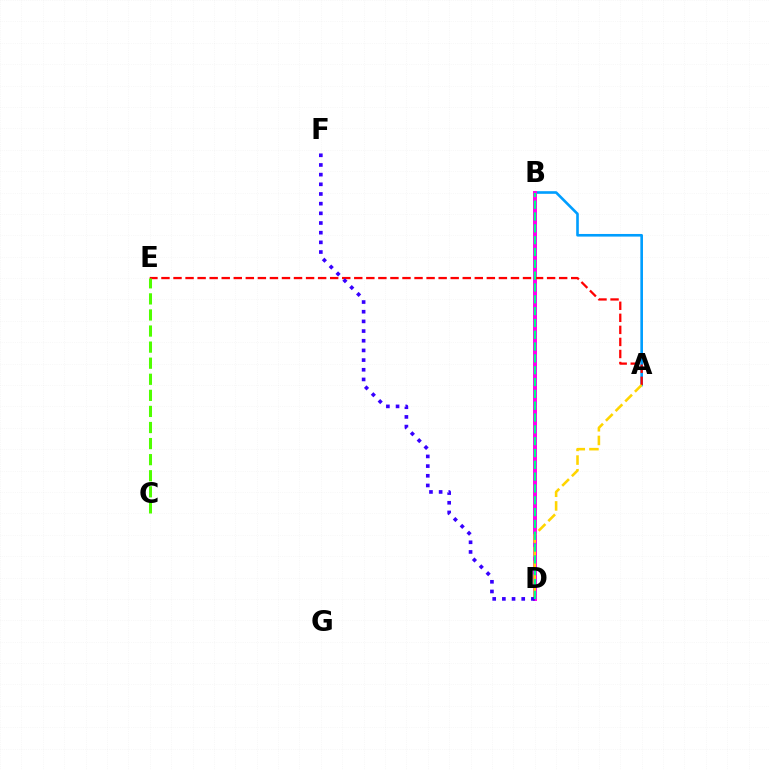{('A', 'B'): [{'color': '#009eff', 'line_style': 'solid', 'thickness': 1.89}], ('B', 'D'): [{'color': '#ff00ed', 'line_style': 'solid', 'thickness': 2.84}, {'color': '#00ff86', 'line_style': 'dashed', 'thickness': 1.61}], ('A', 'E'): [{'color': '#ff0000', 'line_style': 'dashed', 'thickness': 1.64}], ('C', 'E'): [{'color': '#4fff00', 'line_style': 'dashed', 'thickness': 2.18}], ('A', 'D'): [{'color': '#ffd500', 'line_style': 'dashed', 'thickness': 1.86}], ('D', 'F'): [{'color': '#3700ff', 'line_style': 'dotted', 'thickness': 2.63}]}